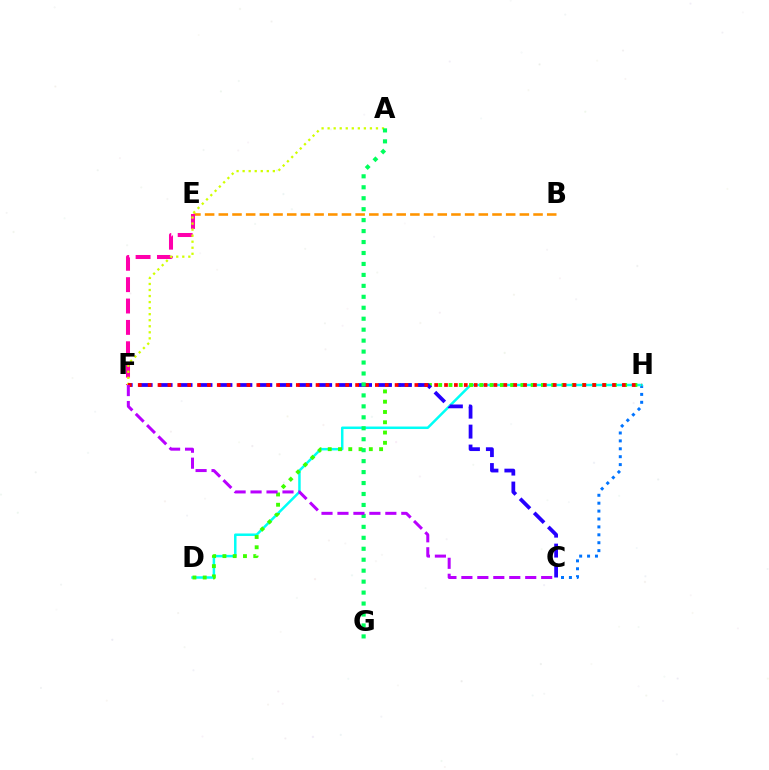{('C', 'H'): [{'color': '#0074ff', 'line_style': 'dotted', 'thickness': 2.15}], ('B', 'E'): [{'color': '#ff9400', 'line_style': 'dashed', 'thickness': 1.86}], ('D', 'H'): [{'color': '#00fff6', 'line_style': 'solid', 'thickness': 1.8}, {'color': '#3dff00', 'line_style': 'dotted', 'thickness': 2.79}], ('E', 'F'): [{'color': '#ff00ac', 'line_style': 'dashed', 'thickness': 2.9}], ('A', 'F'): [{'color': '#d1ff00', 'line_style': 'dotted', 'thickness': 1.64}], ('C', 'F'): [{'color': '#2500ff', 'line_style': 'dashed', 'thickness': 2.71}, {'color': '#b900ff', 'line_style': 'dashed', 'thickness': 2.17}], ('F', 'H'): [{'color': '#ff0000', 'line_style': 'dotted', 'thickness': 2.68}], ('A', 'G'): [{'color': '#00ff5c', 'line_style': 'dotted', 'thickness': 2.98}]}